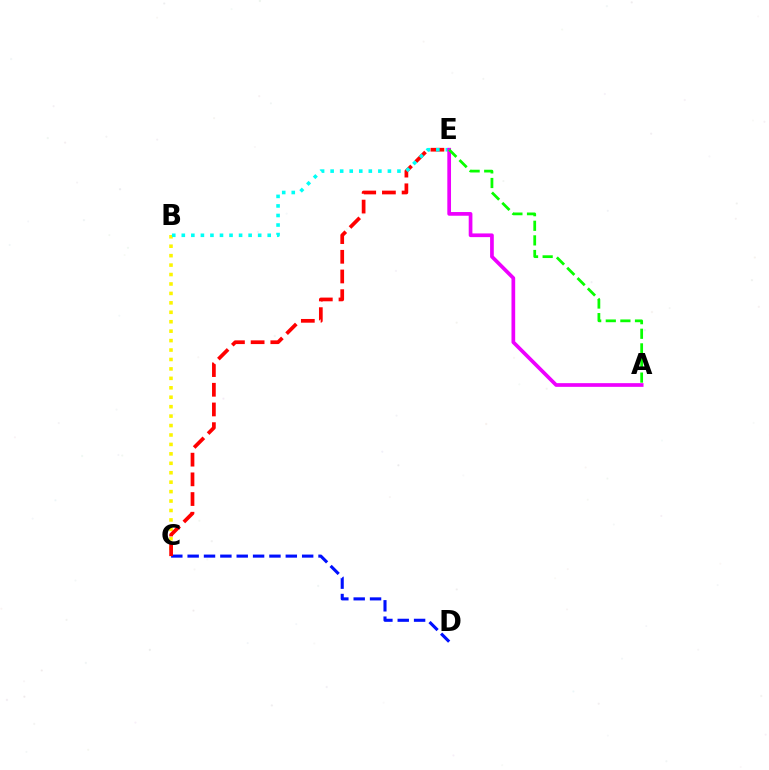{('B', 'C'): [{'color': '#fcf500', 'line_style': 'dotted', 'thickness': 2.56}], ('C', 'D'): [{'color': '#0010ff', 'line_style': 'dashed', 'thickness': 2.22}], ('C', 'E'): [{'color': '#ff0000', 'line_style': 'dashed', 'thickness': 2.67}], ('B', 'E'): [{'color': '#00fff6', 'line_style': 'dotted', 'thickness': 2.59}], ('A', 'E'): [{'color': '#ee00ff', 'line_style': 'solid', 'thickness': 2.66}, {'color': '#08ff00', 'line_style': 'dashed', 'thickness': 1.98}]}